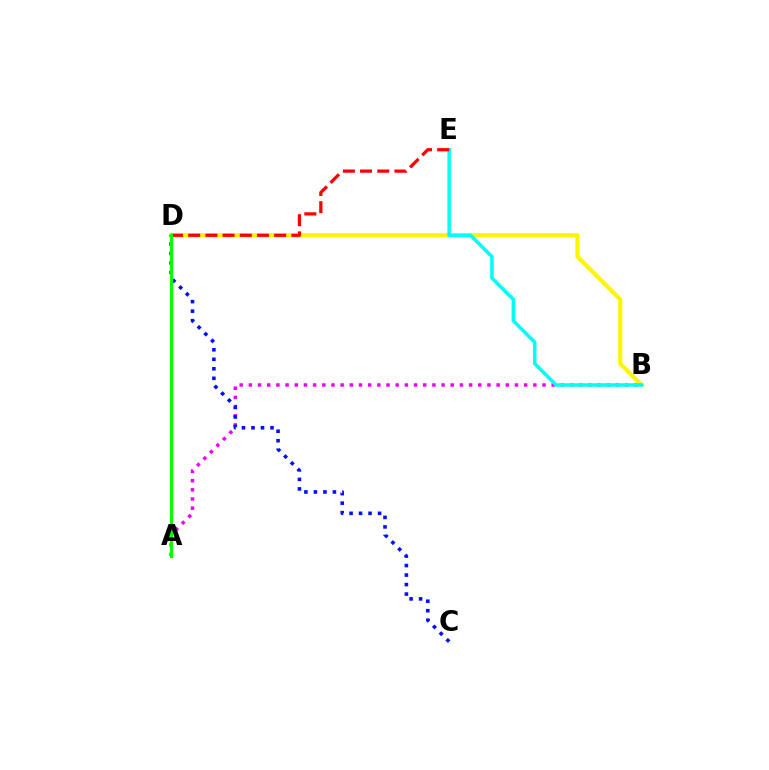{('A', 'B'): [{'color': '#ee00ff', 'line_style': 'dotted', 'thickness': 2.49}], ('B', 'D'): [{'color': '#fcf500', 'line_style': 'solid', 'thickness': 2.97}], ('C', 'D'): [{'color': '#0010ff', 'line_style': 'dotted', 'thickness': 2.58}], ('B', 'E'): [{'color': '#00fff6', 'line_style': 'solid', 'thickness': 2.55}], ('D', 'E'): [{'color': '#ff0000', 'line_style': 'dashed', 'thickness': 2.34}], ('A', 'D'): [{'color': '#08ff00', 'line_style': 'solid', 'thickness': 2.23}]}